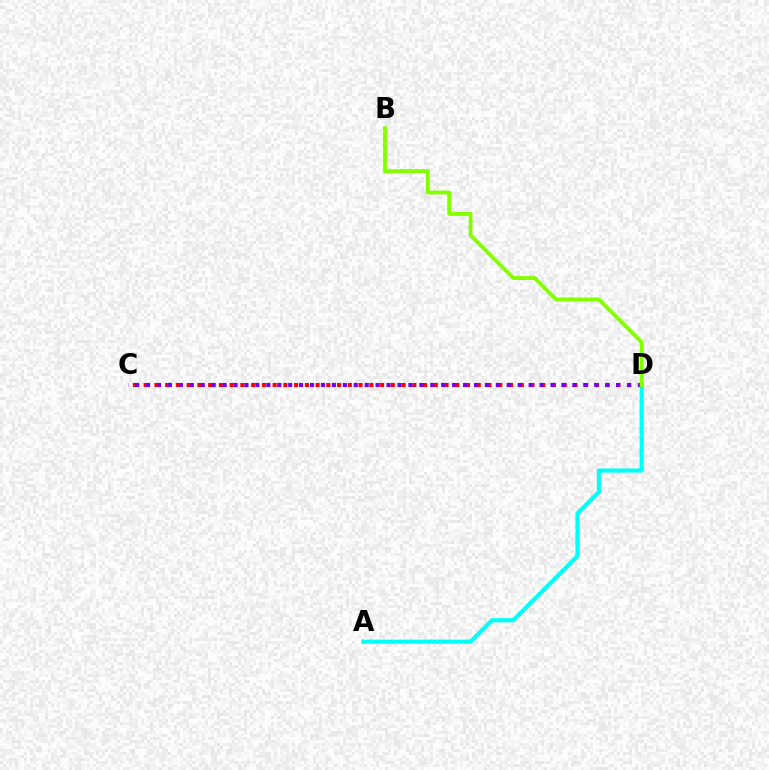{('A', 'D'): [{'color': '#00fff6', 'line_style': 'solid', 'thickness': 2.98}], ('C', 'D'): [{'color': '#ff0000', 'line_style': 'dotted', 'thickness': 2.92}, {'color': '#7200ff', 'line_style': 'dotted', 'thickness': 2.97}], ('B', 'D'): [{'color': '#84ff00', 'line_style': 'solid', 'thickness': 2.79}]}